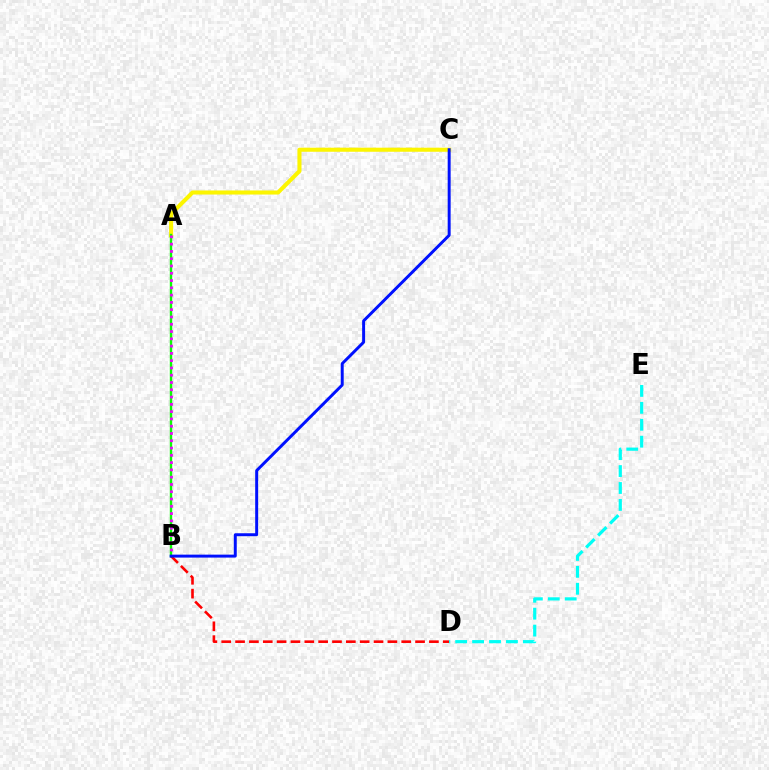{('B', 'D'): [{'color': '#ff0000', 'line_style': 'dashed', 'thickness': 1.88}], ('A', 'C'): [{'color': '#fcf500', 'line_style': 'solid', 'thickness': 2.94}], ('A', 'B'): [{'color': '#08ff00', 'line_style': 'solid', 'thickness': 1.72}, {'color': '#ee00ff', 'line_style': 'dotted', 'thickness': 1.98}], ('B', 'C'): [{'color': '#0010ff', 'line_style': 'solid', 'thickness': 2.13}], ('D', 'E'): [{'color': '#00fff6', 'line_style': 'dashed', 'thickness': 2.3}]}